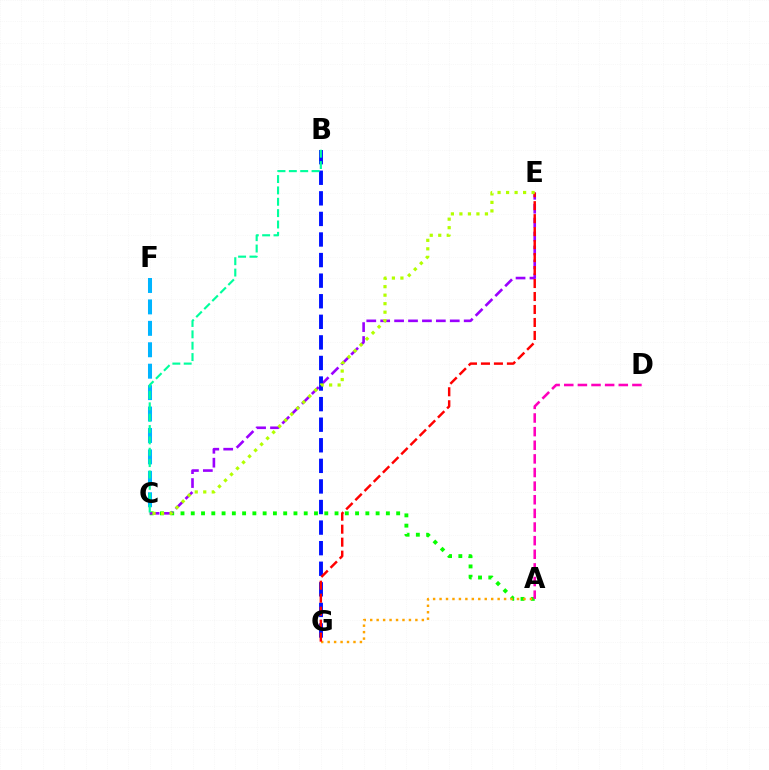{('A', 'C'): [{'color': '#08ff00', 'line_style': 'dotted', 'thickness': 2.79}], ('C', 'E'): [{'color': '#9b00ff', 'line_style': 'dashed', 'thickness': 1.89}, {'color': '#b3ff00', 'line_style': 'dotted', 'thickness': 2.31}], ('B', 'G'): [{'color': '#0010ff', 'line_style': 'dashed', 'thickness': 2.8}], ('A', 'G'): [{'color': '#ffa500', 'line_style': 'dotted', 'thickness': 1.75}], ('C', 'F'): [{'color': '#00b5ff', 'line_style': 'dashed', 'thickness': 2.91}], ('E', 'G'): [{'color': '#ff0000', 'line_style': 'dashed', 'thickness': 1.76}], ('B', 'C'): [{'color': '#00ff9d', 'line_style': 'dashed', 'thickness': 1.54}], ('A', 'D'): [{'color': '#ff00bd', 'line_style': 'dashed', 'thickness': 1.85}]}